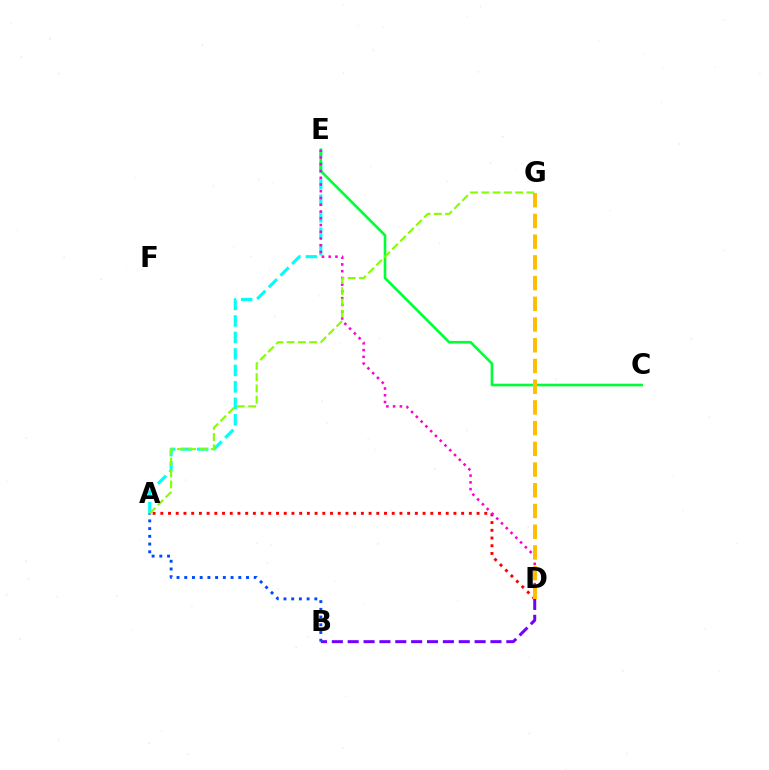{('A', 'E'): [{'color': '#00fff6', 'line_style': 'dashed', 'thickness': 2.24}], ('B', 'D'): [{'color': '#7200ff', 'line_style': 'dashed', 'thickness': 2.16}], ('C', 'E'): [{'color': '#00ff39', 'line_style': 'solid', 'thickness': 1.9}], ('A', 'D'): [{'color': '#ff0000', 'line_style': 'dotted', 'thickness': 2.1}], ('A', 'B'): [{'color': '#004bff', 'line_style': 'dotted', 'thickness': 2.1}], ('D', 'E'): [{'color': '#ff00cf', 'line_style': 'dotted', 'thickness': 1.83}], ('A', 'G'): [{'color': '#84ff00', 'line_style': 'dashed', 'thickness': 1.53}], ('D', 'G'): [{'color': '#ffbd00', 'line_style': 'dashed', 'thickness': 2.81}]}